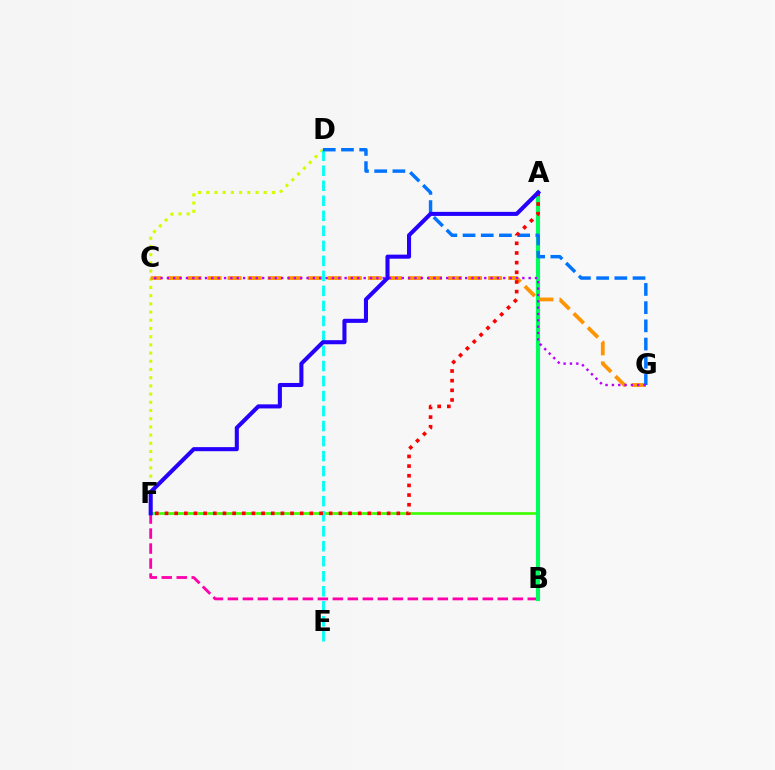{('D', 'F'): [{'color': '#d1ff00', 'line_style': 'dotted', 'thickness': 2.23}], ('B', 'F'): [{'color': '#ff00ac', 'line_style': 'dashed', 'thickness': 2.04}, {'color': '#3dff00', 'line_style': 'solid', 'thickness': 1.93}], ('A', 'B'): [{'color': '#00ff5c', 'line_style': 'solid', 'thickness': 2.98}], ('D', 'E'): [{'color': '#00fff6', 'line_style': 'dashed', 'thickness': 2.04}], ('C', 'G'): [{'color': '#ff9400', 'line_style': 'dashed', 'thickness': 2.72}, {'color': '#b900ff', 'line_style': 'dotted', 'thickness': 1.72}], ('D', 'G'): [{'color': '#0074ff', 'line_style': 'dashed', 'thickness': 2.47}], ('A', 'F'): [{'color': '#ff0000', 'line_style': 'dotted', 'thickness': 2.62}, {'color': '#2500ff', 'line_style': 'solid', 'thickness': 2.93}]}